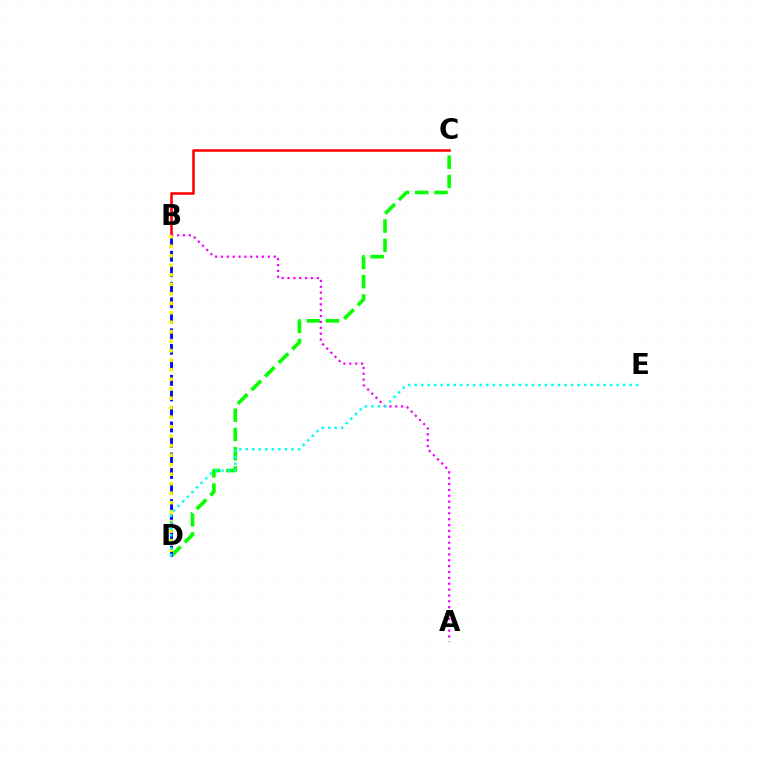{('C', 'D'): [{'color': '#08ff00', 'line_style': 'dashed', 'thickness': 2.62}], ('A', 'B'): [{'color': '#ee00ff', 'line_style': 'dotted', 'thickness': 1.59}], ('B', 'C'): [{'color': '#ff0000', 'line_style': 'solid', 'thickness': 1.85}], ('B', 'D'): [{'color': '#0010ff', 'line_style': 'dashed', 'thickness': 2.11}, {'color': '#fcf500', 'line_style': 'dotted', 'thickness': 2.58}], ('D', 'E'): [{'color': '#00fff6', 'line_style': 'dotted', 'thickness': 1.77}]}